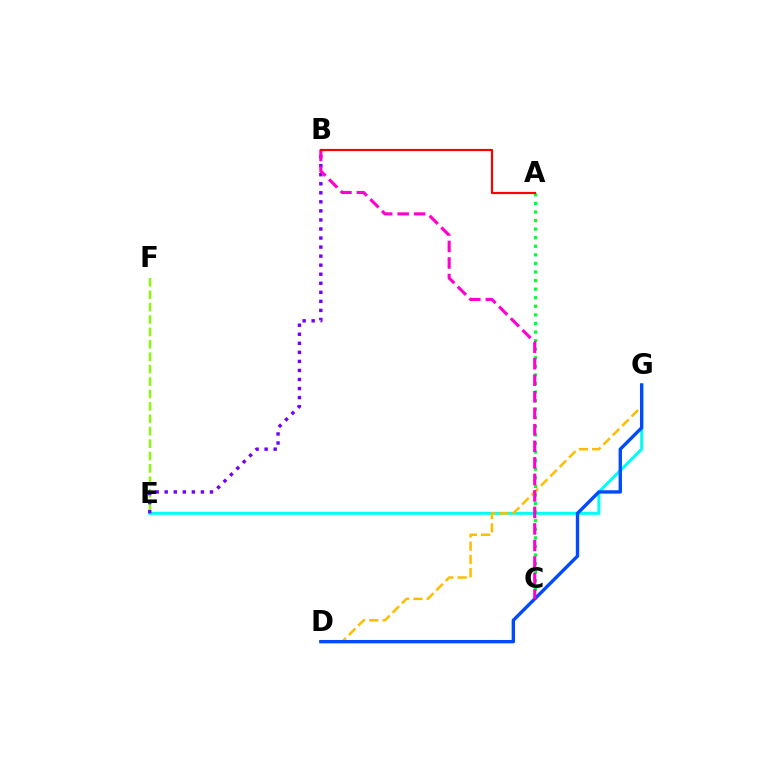{('E', 'G'): [{'color': '#00fff6', 'line_style': 'solid', 'thickness': 2.17}], ('D', 'G'): [{'color': '#ffbd00', 'line_style': 'dashed', 'thickness': 1.8}, {'color': '#004bff', 'line_style': 'solid', 'thickness': 2.43}], ('E', 'F'): [{'color': '#84ff00', 'line_style': 'dashed', 'thickness': 1.69}], ('A', 'C'): [{'color': '#00ff39', 'line_style': 'dotted', 'thickness': 2.33}], ('B', 'E'): [{'color': '#7200ff', 'line_style': 'dotted', 'thickness': 2.46}], ('B', 'C'): [{'color': '#ff00cf', 'line_style': 'dashed', 'thickness': 2.24}], ('A', 'B'): [{'color': '#ff0000', 'line_style': 'solid', 'thickness': 1.58}]}